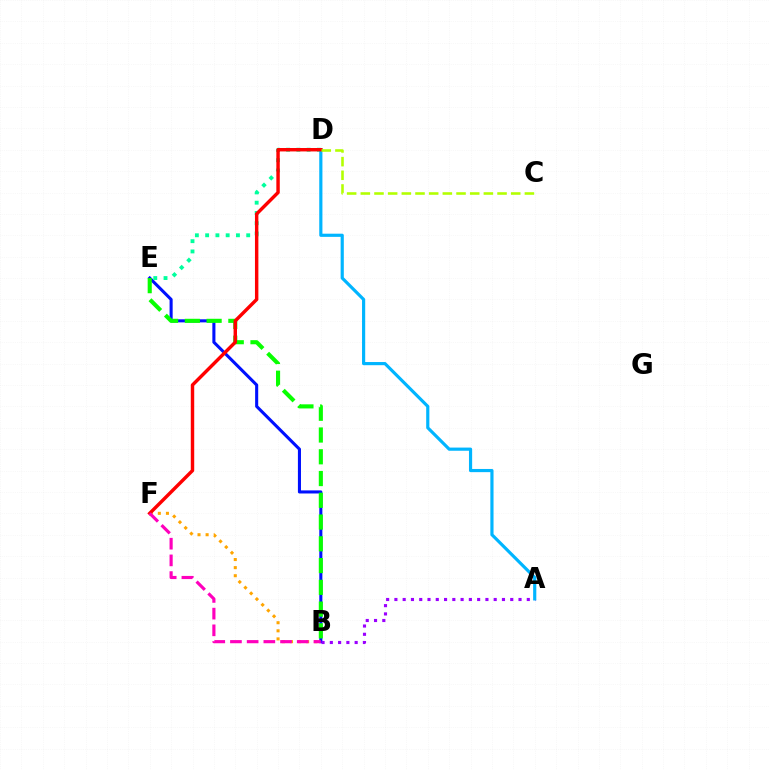{('B', 'E'): [{'color': '#0010ff', 'line_style': 'solid', 'thickness': 2.22}, {'color': '#08ff00', 'line_style': 'dashed', 'thickness': 2.96}], ('A', 'B'): [{'color': '#9b00ff', 'line_style': 'dotted', 'thickness': 2.25}], ('D', 'E'): [{'color': '#00ff9d', 'line_style': 'dotted', 'thickness': 2.79}], ('B', 'F'): [{'color': '#ffa500', 'line_style': 'dotted', 'thickness': 2.2}, {'color': '#ff00bd', 'line_style': 'dashed', 'thickness': 2.27}], ('A', 'D'): [{'color': '#00b5ff', 'line_style': 'solid', 'thickness': 2.28}], ('D', 'F'): [{'color': '#ff0000', 'line_style': 'solid', 'thickness': 2.47}], ('C', 'D'): [{'color': '#b3ff00', 'line_style': 'dashed', 'thickness': 1.86}]}